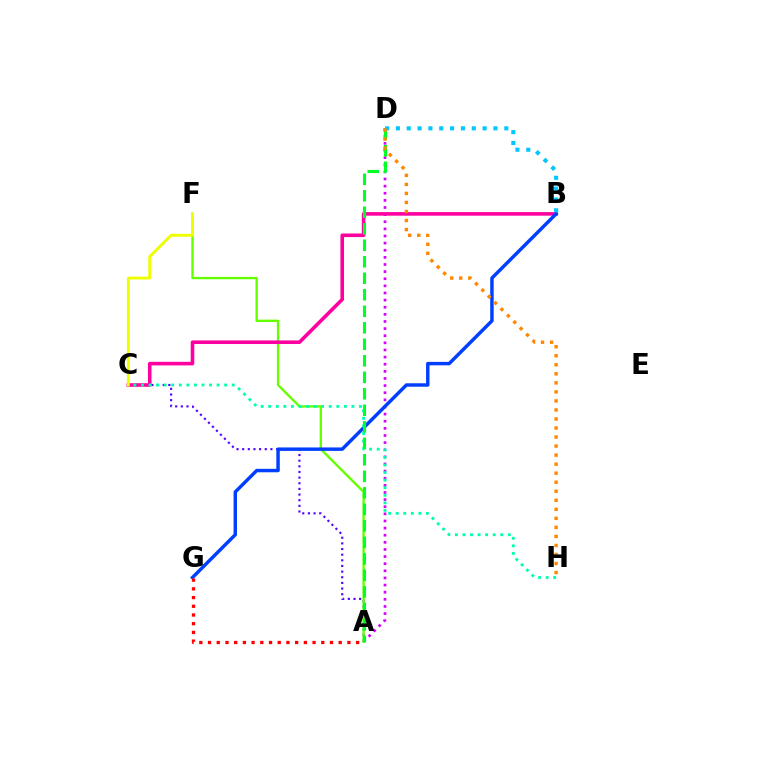{('A', 'C'): [{'color': '#4f00ff', 'line_style': 'dotted', 'thickness': 1.53}], ('A', 'D'): [{'color': '#d600ff', 'line_style': 'dotted', 'thickness': 1.94}, {'color': '#00ff27', 'line_style': 'dashed', 'thickness': 2.24}], ('A', 'F'): [{'color': '#66ff00', 'line_style': 'solid', 'thickness': 1.71}], ('B', 'C'): [{'color': '#ff00a0', 'line_style': 'solid', 'thickness': 2.59}], ('B', 'G'): [{'color': '#003fff', 'line_style': 'solid', 'thickness': 2.48}], ('C', 'H'): [{'color': '#00ffaf', 'line_style': 'dotted', 'thickness': 2.05}], ('A', 'G'): [{'color': '#ff0000', 'line_style': 'dotted', 'thickness': 2.37}], ('B', 'D'): [{'color': '#00c7ff', 'line_style': 'dotted', 'thickness': 2.95}], ('C', 'F'): [{'color': '#eeff00', 'line_style': 'solid', 'thickness': 2.08}], ('D', 'H'): [{'color': '#ff8800', 'line_style': 'dotted', 'thickness': 2.45}]}